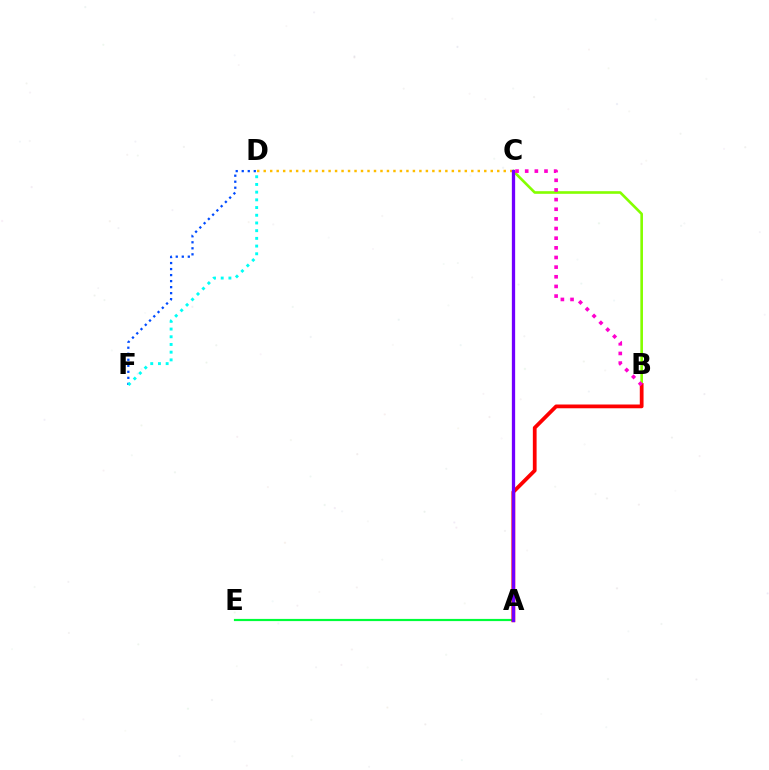{('C', 'D'): [{'color': '#ffbd00', 'line_style': 'dotted', 'thickness': 1.76}], ('A', 'E'): [{'color': '#00ff39', 'line_style': 'solid', 'thickness': 1.57}], ('B', 'C'): [{'color': '#84ff00', 'line_style': 'solid', 'thickness': 1.89}, {'color': '#ff00cf', 'line_style': 'dotted', 'thickness': 2.62}], ('D', 'F'): [{'color': '#004bff', 'line_style': 'dotted', 'thickness': 1.64}, {'color': '#00fff6', 'line_style': 'dotted', 'thickness': 2.09}], ('A', 'B'): [{'color': '#ff0000', 'line_style': 'solid', 'thickness': 2.71}], ('A', 'C'): [{'color': '#7200ff', 'line_style': 'solid', 'thickness': 2.37}]}